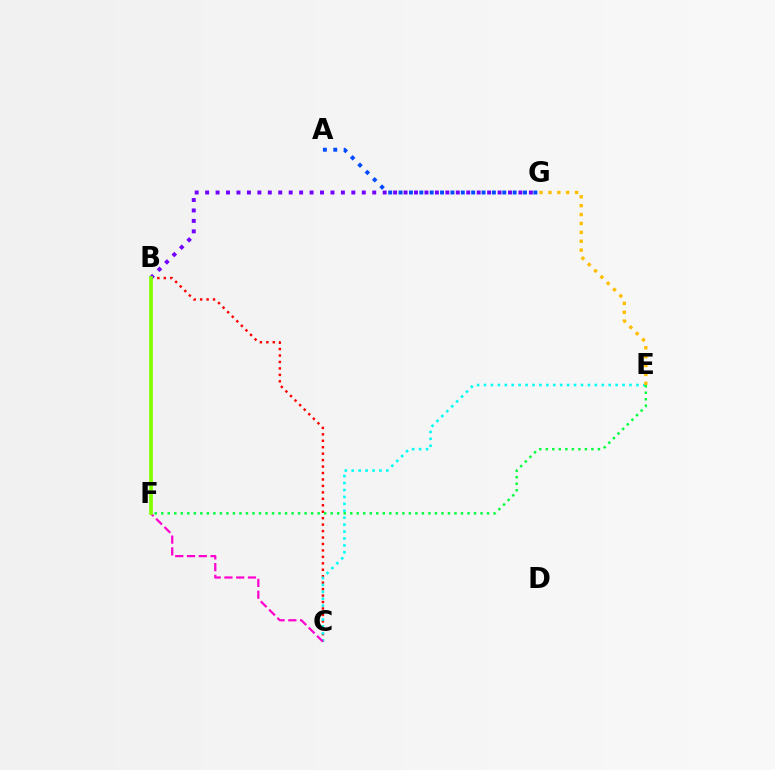{('A', 'G'): [{'color': '#004bff', 'line_style': 'dotted', 'thickness': 2.82}], ('B', 'C'): [{'color': '#ff0000', 'line_style': 'dotted', 'thickness': 1.75}], ('C', 'E'): [{'color': '#00fff6', 'line_style': 'dotted', 'thickness': 1.88}], ('C', 'F'): [{'color': '#ff00cf', 'line_style': 'dashed', 'thickness': 1.6}], ('E', 'G'): [{'color': '#ffbd00', 'line_style': 'dotted', 'thickness': 2.42}], ('B', 'G'): [{'color': '#7200ff', 'line_style': 'dotted', 'thickness': 2.84}], ('B', 'F'): [{'color': '#84ff00', 'line_style': 'solid', 'thickness': 2.66}], ('E', 'F'): [{'color': '#00ff39', 'line_style': 'dotted', 'thickness': 1.77}]}